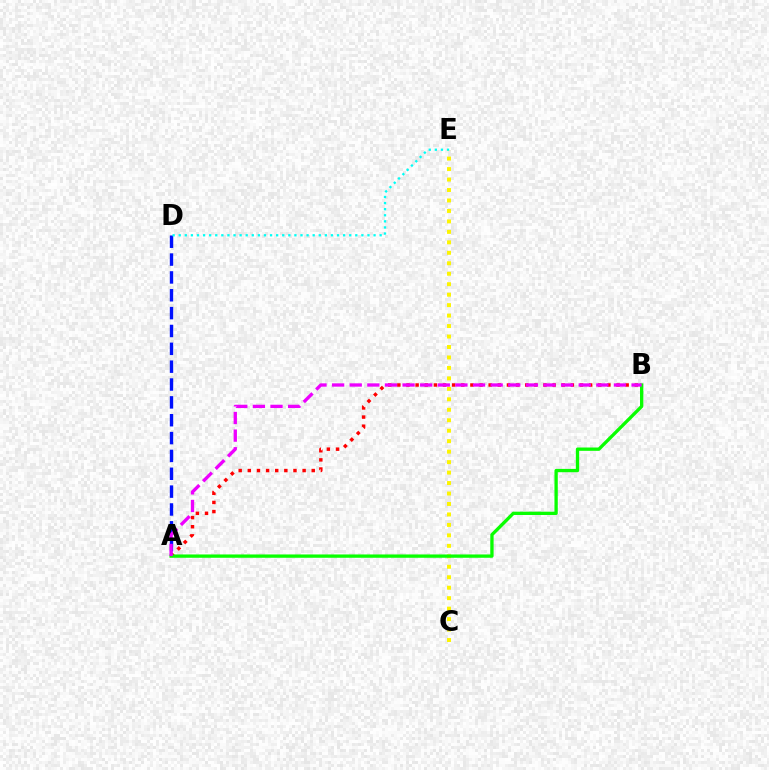{('A', 'D'): [{'color': '#0010ff', 'line_style': 'dashed', 'thickness': 2.42}], ('D', 'E'): [{'color': '#00fff6', 'line_style': 'dotted', 'thickness': 1.65}], ('A', 'B'): [{'color': '#ff0000', 'line_style': 'dotted', 'thickness': 2.48}, {'color': '#08ff00', 'line_style': 'solid', 'thickness': 2.38}, {'color': '#ee00ff', 'line_style': 'dashed', 'thickness': 2.39}], ('C', 'E'): [{'color': '#fcf500', 'line_style': 'dotted', 'thickness': 2.84}]}